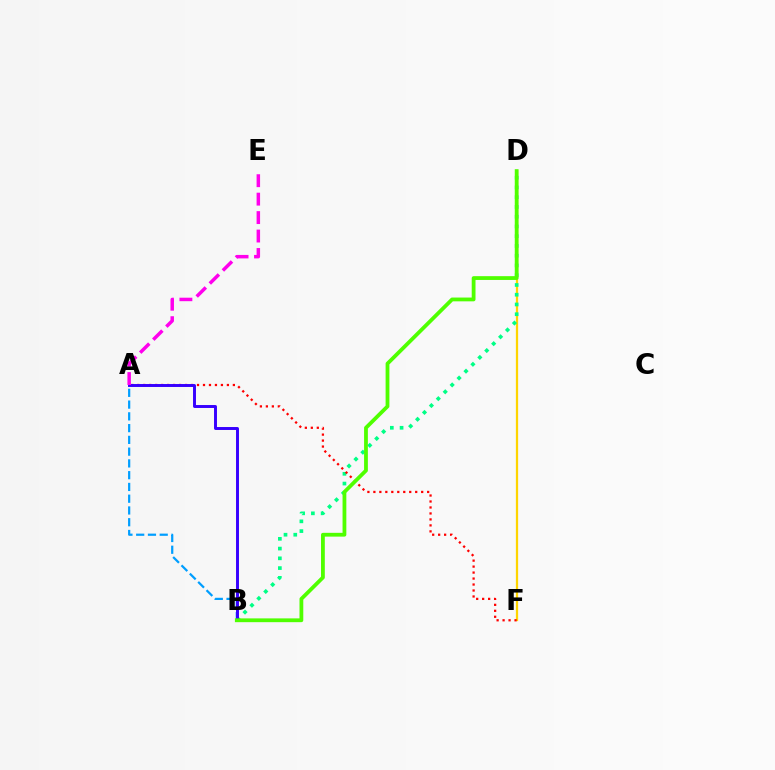{('D', 'F'): [{'color': '#ffd500', 'line_style': 'solid', 'thickness': 1.62}], ('B', 'D'): [{'color': '#00ff86', 'line_style': 'dotted', 'thickness': 2.65}, {'color': '#4fff00', 'line_style': 'solid', 'thickness': 2.73}], ('A', 'F'): [{'color': '#ff0000', 'line_style': 'dotted', 'thickness': 1.62}], ('A', 'B'): [{'color': '#009eff', 'line_style': 'dashed', 'thickness': 1.6}, {'color': '#3700ff', 'line_style': 'solid', 'thickness': 2.12}], ('A', 'E'): [{'color': '#ff00ed', 'line_style': 'dashed', 'thickness': 2.51}]}